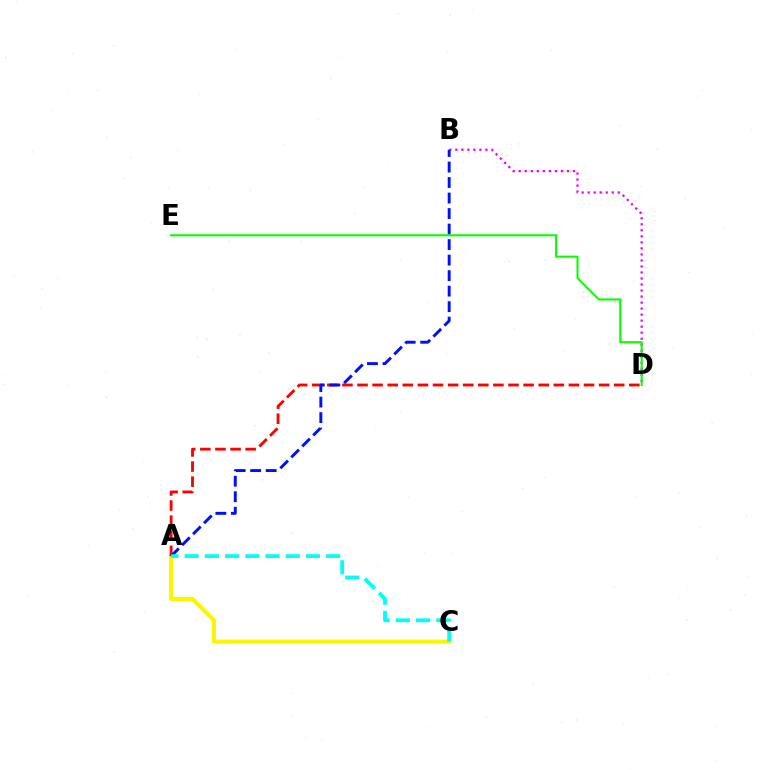{('B', 'D'): [{'color': '#ee00ff', 'line_style': 'dotted', 'thickness': 1.64}], ('A', 'C'): [{'color': '#fcf500', 'line_style': 'solid', 'thickness': 2.99}, {'color': '#00fff6', 'line_style': 'dashed', 'thickness': 2.75}], ('A', 'D'): [{'color': '#ff0000', 'line_style': 'dashed', 'thickness': 2.05}], ('A', 'B'): [{'color': '#0010ff', 'line_style': 'dashed', 'thickness': 2.11}], ('D', 'E'): [{'color': '#08ff00', 'line_style': 'solid', 'thickness': 1.5}]}